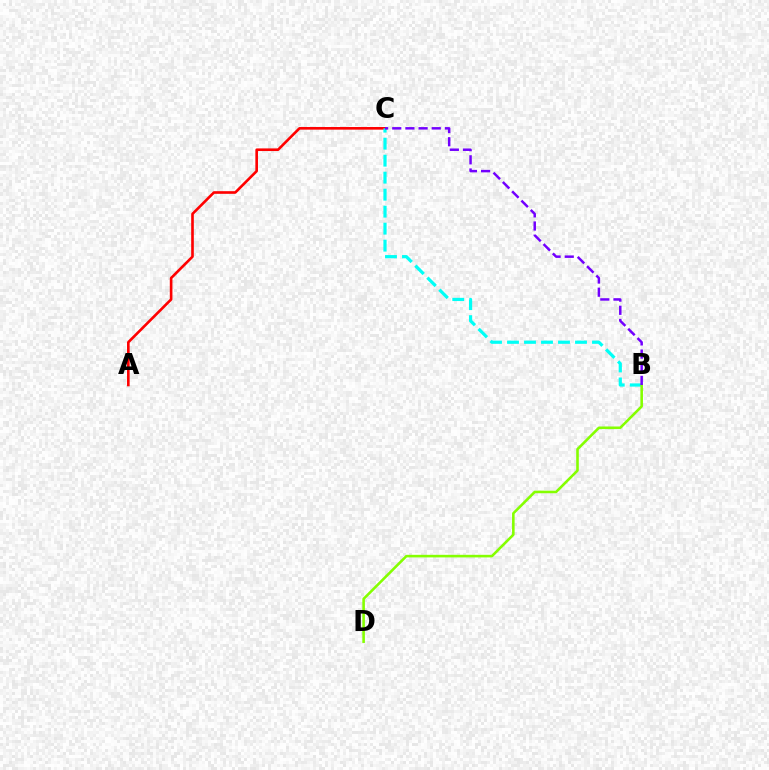{('A', 'C'): [{'color': '#ff0000', 'line_style': 'solid', 'thickness': 1.9}], ('B', 'C'): [{'color': '#00fff6', 'line_style': 'dashed', 'thickness': 2.31}, {'color': '#7200ff', 'line_style': 'dashed', 'thickness': 1.79}], ('B', 'D'): [{'color': '#84ff00', 'line_style': 'solid', 'thickness': 1.86}]}